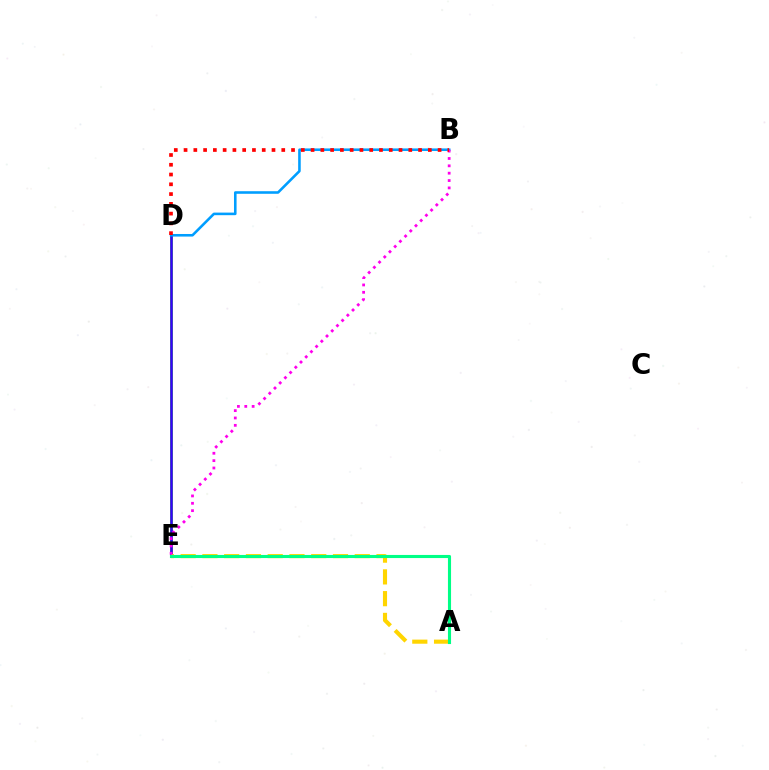{('D', 'E'): [{'color': '#4fff00', 'line_style': 'solid', 'thickness': 2.09}, {'color': '#3700ff', 'line_style': 'solid', 'thickness': 1.8}], ('A', 'E'): [{'color': '#ffd500', 'line_style': 'dashed', 'thickness': 2.96}, {'color': '#00ff86', 'line_style': 'solid', 'thickness': 2.24}], ('B', 'D'): [{'color': '#009eff', 'line_style': 'solid', 'thickness': 1.86}, {'color': '#ff0000', 'line_style': 'dotted', 'thickness': 2.65}], ('B', 'E'): [{'color': '#ff00ed', 'line_style': 'dotted', 'thickness': 2.0}]}